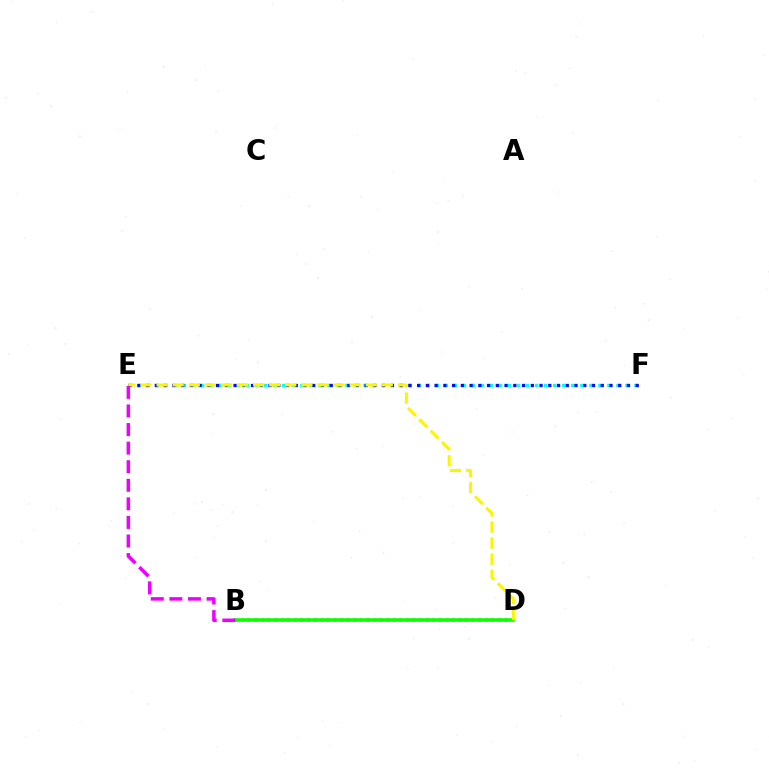{('B', 'D'): [{'color': '#ff0000', 'line_style': 'dotted', 'thickness': 1.79}, {'color': '#08ff00', 'line_style': 'solid', 'thickness': 2.57}], ('E', 'F'): [{'color': '#00fff6', 'line_style': 'dotted', 'thickness': 2.45}, {'color': '#0010ff', 'line_style': 'dotted', 'thickness': 2.38}], ('D', 'E'): [{'color': '#fcf500', 'line_style': 'dashed', 'thickness': 2.18}], ('B', 'E'): [{'color': '#ee00ff', 'line_style': 'dashed', 'thickness': 2.52}]}